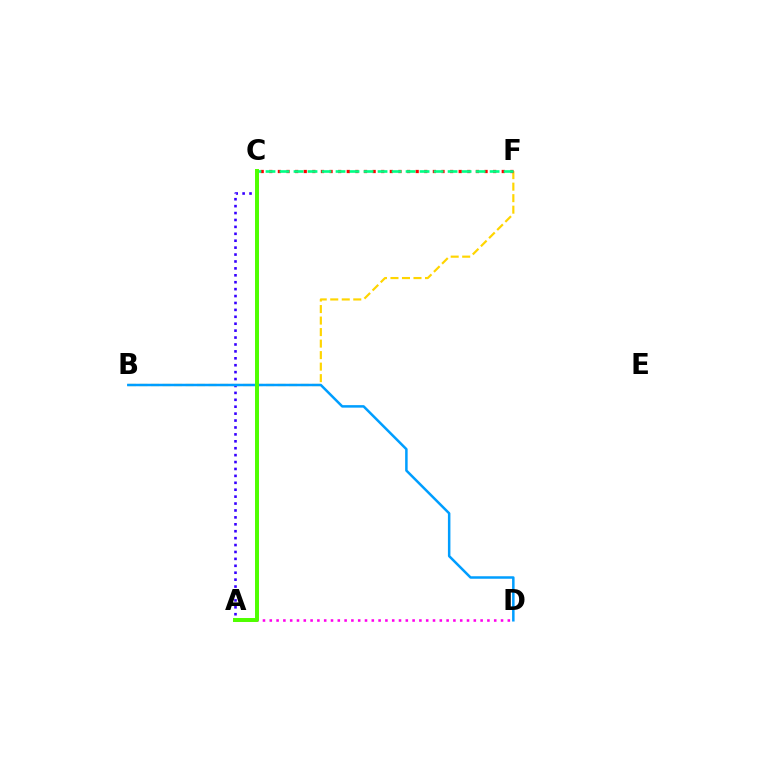{('B', 'F'): [{'color': '#ffd500', 'line_style': 'dashed', 'thickness': 1.56}], ('A', 'C'): [{'color': '#3700ff', 'line_style': 'dotted', 'thickness': 1.88}, {'color': '#4fff00', 'line_style': 'solid', 'thickness': 2.86}], ('A', 'D'): [{'color': '#ff00ed', 'line_style': 'dotted', 'thickness': 1.85}], ('C', 'F'): [{'color': '#ff0000', 'line_style': 'dotted', 'thickness': 2.34}, {'color': '#00ff86', 'line_style': 'dashed', 'thickness': 1.9}], ('B', 'D'): [{'color': '#009eff', 'line_style': 'solid', 'thickness': 1.8}]}